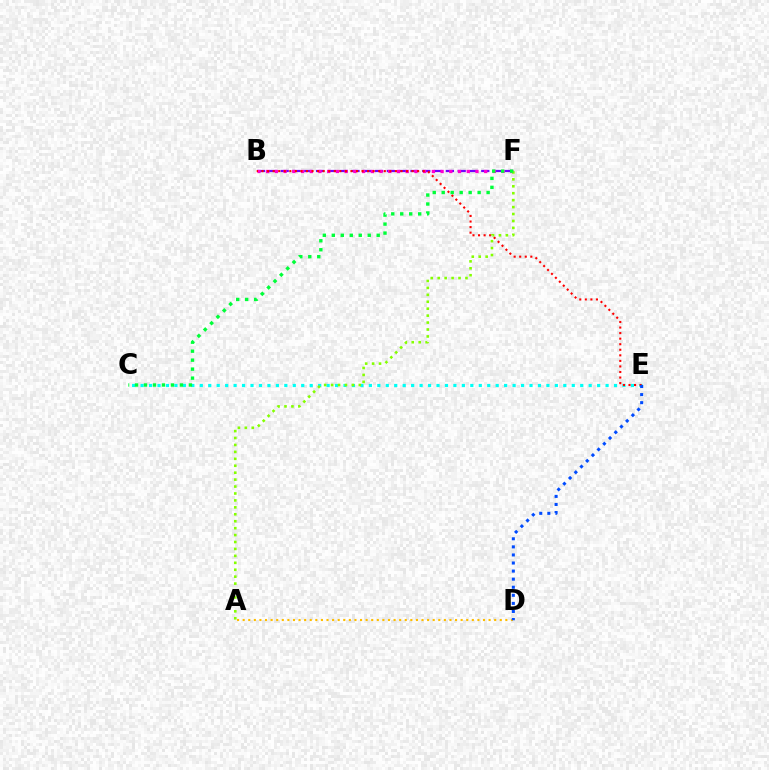{('B', 'F'): [{'color': '#7200ff', 'line_style': 'dashed', 'thickness': 1.6}, {'color': '#ff00cf', 'line_style': 'dotted', 'thickness': 2.37}], ('A', 'D'): [{'color': '#ffbd00', 'line_style': 'dotted', 'thickness': 1.52}], ('C', 'E'): [{'color': '#00fff6', 'line_style': 'dotted', 'thickness': 2.3}], ('B', 'E'): [{'color': '#ff0000', 'line_style': 'dotted', 'thickness': 1.51}], ('D', 'E'): [{'color': '#004bff', 'line_style': 'dotted', 'thickness': 2.19}], ('A', 'F'): [{'color': '#84ff00', 'line_style': 'dotted', 'thickness': 1.88}], ('C', 'F'): [{'color': '#00ff39', 'line_style': 'dotted', 'thickness': 2.44}]}